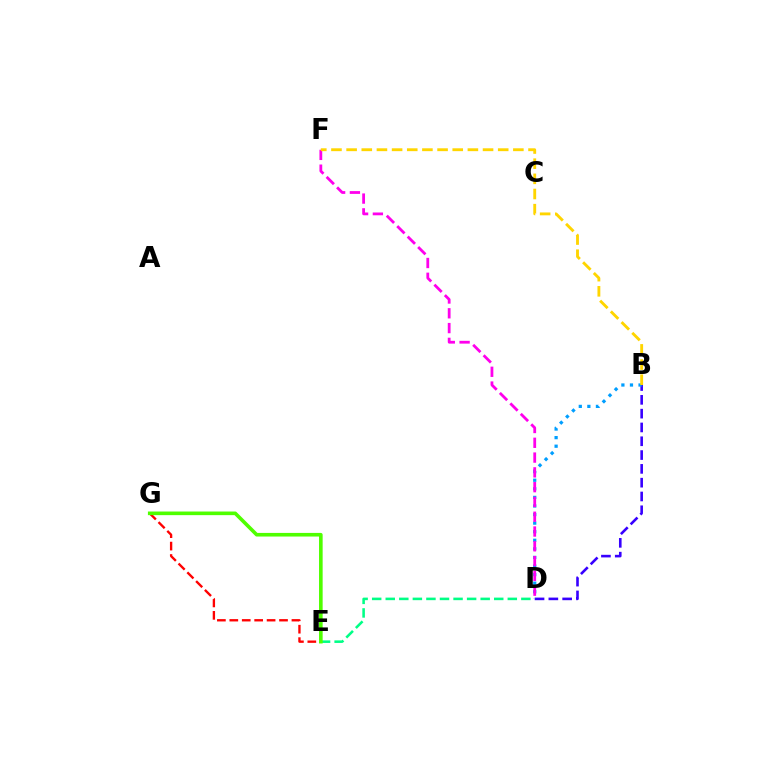{('B', 'D'): [{'color': '#3700ff', 'line_style': 'dashed', 'thickness': 1.88}, {'color': '#009eff', 'line_style': 'dotted', 'thickness': 2.33}], ('D', 'E'): [{'color': '#00ff86', 'line_style': 'dashed', 'thickness': 1.84}], ('E', 'G'): [{'color': '#ff0000', 'line_style': 'dashed', 'thickness': 1.69}, {'color': '#4fff00', 'line_style': 'solid', 'thickness': 2.61}], ('D', 'F'): [{'color': '#ff00ed', 'line_style': 'dashed', 'thickness': 2.01}], ('B', 'F'): [{'color': '#ffd500', 'line_style': 'dashed', 'thickness': 2.06}]}